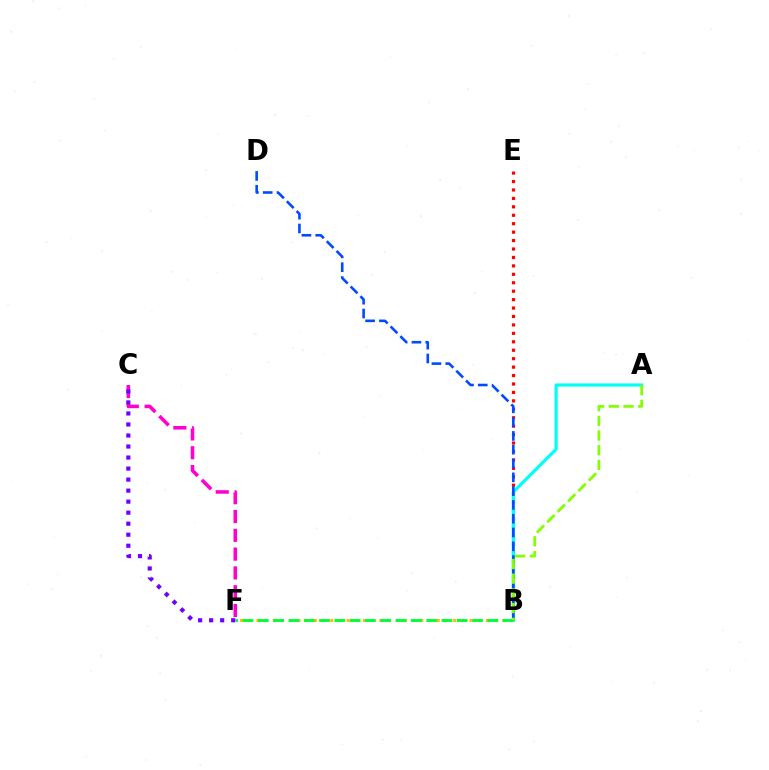{('B', 'F'): [{'color': '#ffbd00', 'line_style': 'dotted', 'thickness': 2.23}, {'color': '#00ff39', 'line_style': 'dashed', 'thickness': 2.08}], ('B', 'E'): [{'color': '#ff0000', 'line_style': 'dotted', 'thickness': 2.29}], ('A', 'B'): [{'color': '#00fff6', 'line_style': 'solid', 'thickness': 2.28}, {'color': '#84ff00', 'line_style': 'dashed', 'thickness': 2.0}], ('C', 'F'): [{'color': '#ff00cf', 'line_style': 'dashed', 'thickness': 2.55}, {'color': '#7200ff', 'line_style': 'dotted', 'thickness': 3.0}], ('B', 'D'): [{'color': '#004bff', 'line_style': 'dashed', 'thickness': 1.87}]}